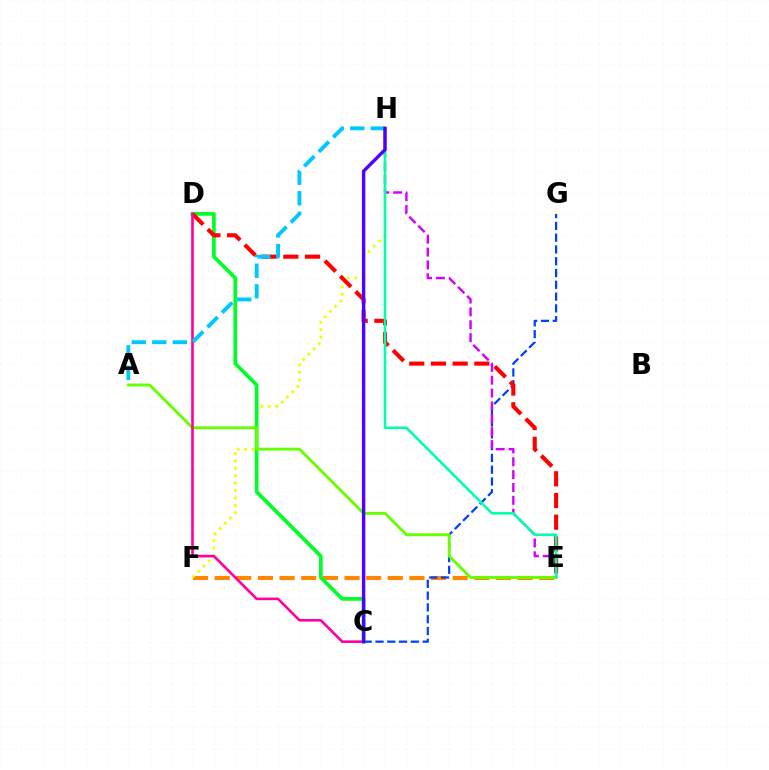{('E', 'F'): [{'color': '#ff8800', 'line_style': 'dashed', 'thickness': 2.94}], ('F', 'H'): [{'color': '#eeff00', 'line_style': 'dotted', 'thickness': 2.01}], ('C', 'D'): [{'color': '#00ff27', 'line_style': 'solid', 'thickness': 2.67}, {'color': '#ff00a0', 'line_style': 'solid', 'thickness': 1.88}], ('C', 'G'): [{'color': '#003fff', 'line_style': 'dashed', 'thickness': 1.6}], ('A', 'E'): [{'color': '#66ff00', 'line_style': 'solid', 'thickness': 2.07}], ('E', 'H'): [{'color': '#d600ff', 'line_style': 'dashed', 'thickness': 1.75}, {'color': '#00ffaf', 'line_style': 'solid', 'thickness': 1.86}], ('D', 'E'): [{'color': '#ff0000', 'line_style': 'dashed', 'thickness': 2.95}], ('A', 'H'): [{'color': '#00c7ff', 'line_style': 'dashed', 'thickness': 2.79}], ('C', 'H'): [{'color': '#4f00ff', 'line_style': 'solid', 'thickness': 2.44}]}